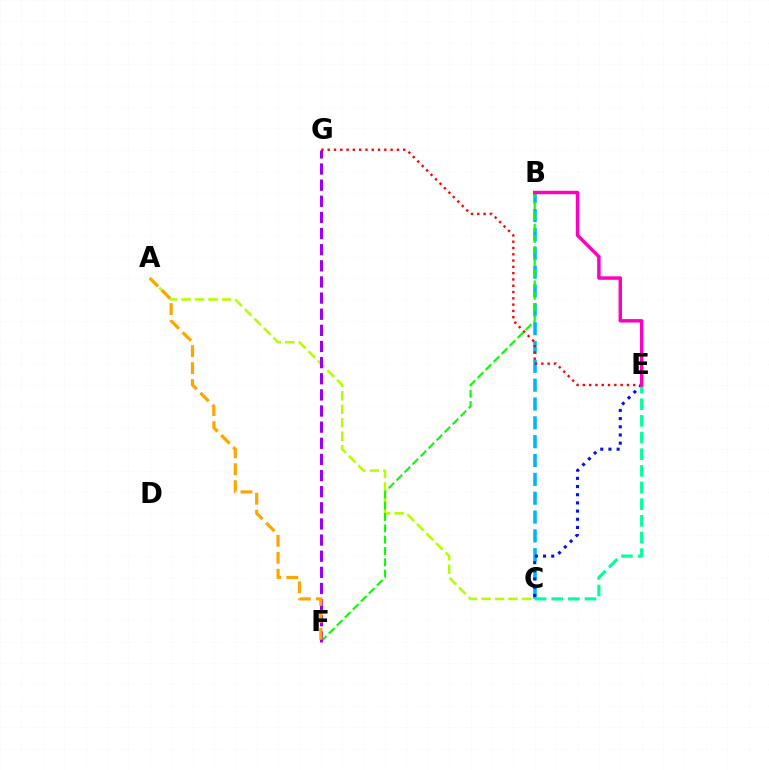{('A', 'C'): [{'color': '#b3ff00', 'line_style': 'dashed', 'thickness': 1.83}], ('B', 'C'): [{'color': '#00b5ff', 'line_style': 'dashed', 'thickness': 2.56}], ('C', 'E'): [{'color': '#0010ff', 'line_style': 'dotted', 'thickness': 2.22}, {'color': '#00ff9d', 'line_style': 'dashed', 'thickness': 2.26}], ('B', 'F'): [{'color': '#08ff00', 'line_style': 'dashed', 'thickness': 1.54}], ('F', 'G'): [{'color': '#9b00ff', 'line_style': 'dashed', 'thickness': 2.19}], ('E', 'G'): [{'color': '#ff0000', 'line_style': 'dotted', 'thickness': 1.71}], ('A', 'F'): [{'color': '#ffa500', 'line_style': 'dashed', 'thickness': 2.31}], ('B', 'E'): [{'color': '#ff00bd', 'line_style': 'solid', 'thickness': 2.49}]}